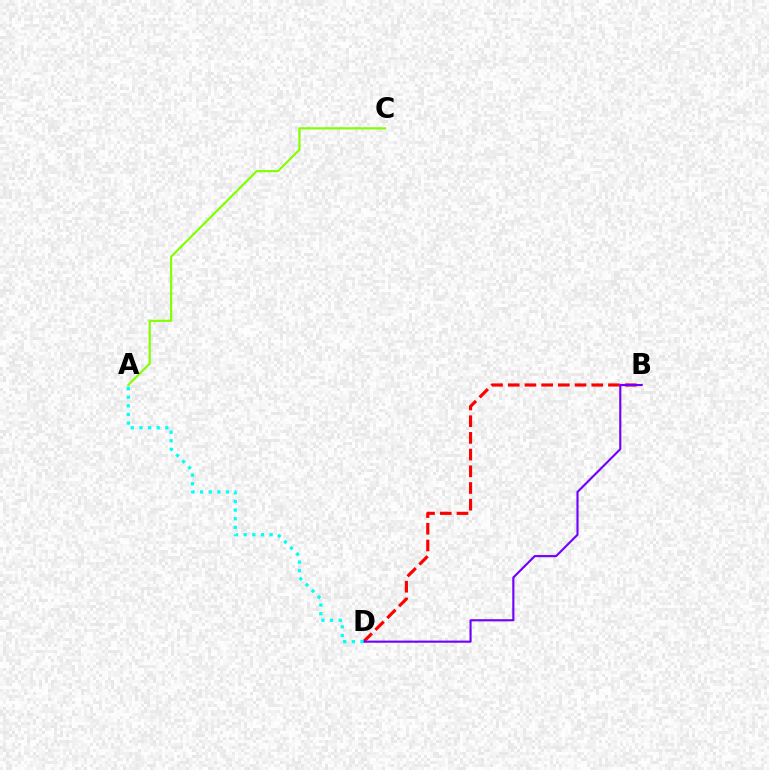{('B', 'D'): [{'color': '#ff0000', 'line_style': 'dashed', 'thickness': 2.27}, {'color': '#7200ff', 'line_style': 'solid', 'thickness': 1.53}], ('A', 'D'): [{'color': '#00fff6', 'line_style': 'dotted', 'thickness': 2.35}], ('A', 'C'): [{'color': '#84ff00', 'line_style': 'solid', 'thickness': 1.57}]}